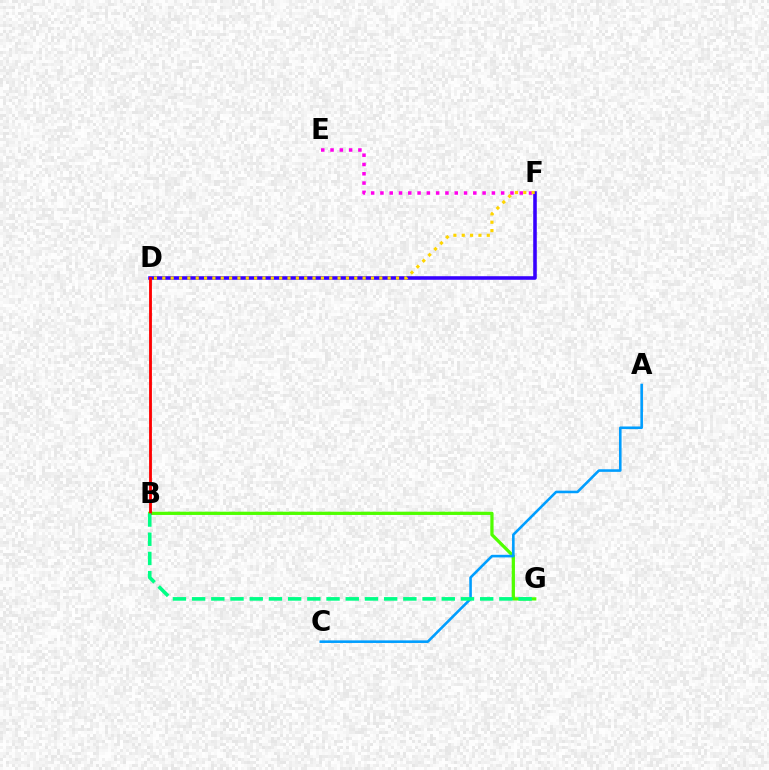{('B', 'G'): [{'color': '#4fff00', 'line_style': 'solid', 'thickness': 2.34}, {'color': '#00ff86', 'line_style': 'dashed', 'thickness': 2.61}], ('D', 'F'): [{'color': '#3700ff', 'line_style': 'solid', 'thickness': 2.57}, {'color': '#ffd500', 'line_style': 'dotted', 'thickness': 2.27}], ('B', 'D'): [{'color': '#ff0000', 'line_style': 'solid', 'thickness': 2.04}], ('A', 'C'): [{'color': '#009eff', 'line_style': 'solid', 'thickness': 1.87}], ('E', 'F'): [{'color': '#ff00ed', 'line_style': 'dotted', 'thickness': 2.52}]}